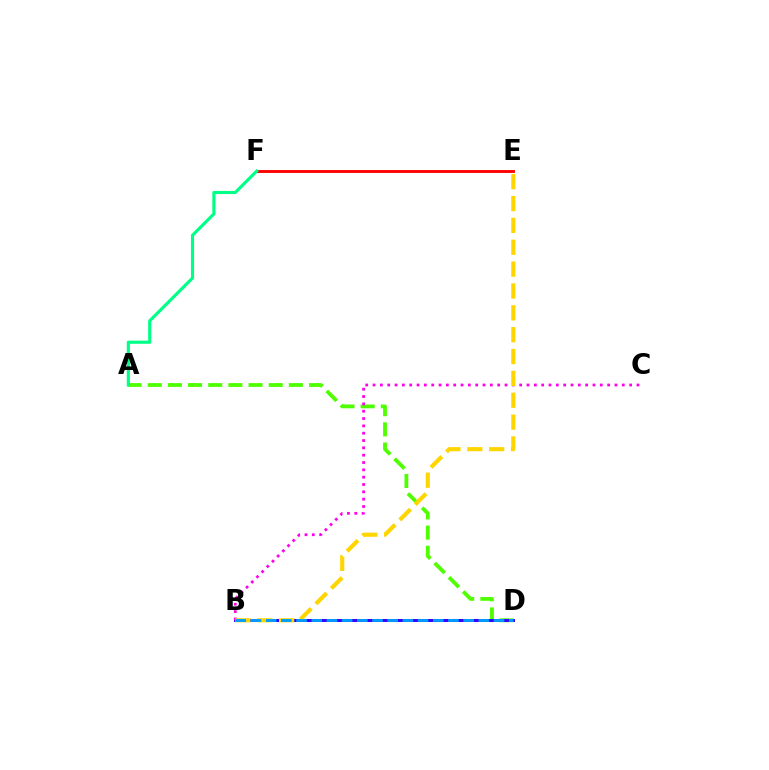{('A', 'D'): [{'color': '#4fff00', 'line_style': 'dashed', 'thickness': 2.74}], ('E', 'F'): [{'color': '#ff0000', 'line_style': 'solid', 'thickness': 2.06}], ('B', 'D'): [{'color': '#3700ff', 'line_style': 'solid', 'thickness': 2.14}, {'color': '#009eff', 'line_style': 'dashed', 'thickness': 2.06}], ('B', 'C'): [{'color': '#ff00ed', 'line_style': 'dotted', 'thickness': 1.99}], ('B', 'E'): [{'color': '#ffd500', 'line_style': 'dashed', 'thickness': 2.97}], ('A', 'F'): [{'color': '#00ff86', 'line_style': 'solid', 'thickness': 2.26}]}